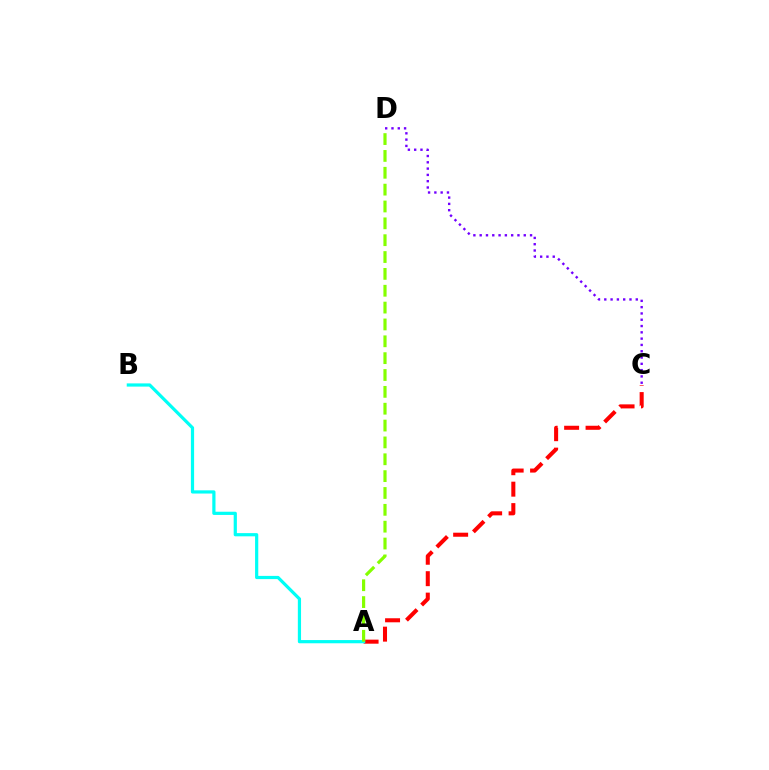{('A', 'C'): [{'color': '#ff0000', 'line_style': 'dashed', 'thickness': 2.91}], ('A', 'B'): [{'color': '#00fff6', 'line_style': 'solid', 'thickness': 2.31}], ('A', 'D'): [{'color': '#84ff00', 'line_style': 'dashed', 'thickness': 2.29}], ('C', 'D'): [{'color': '#7200ff', 'line_style': 'dotted', 'thickness': 1.71}]}